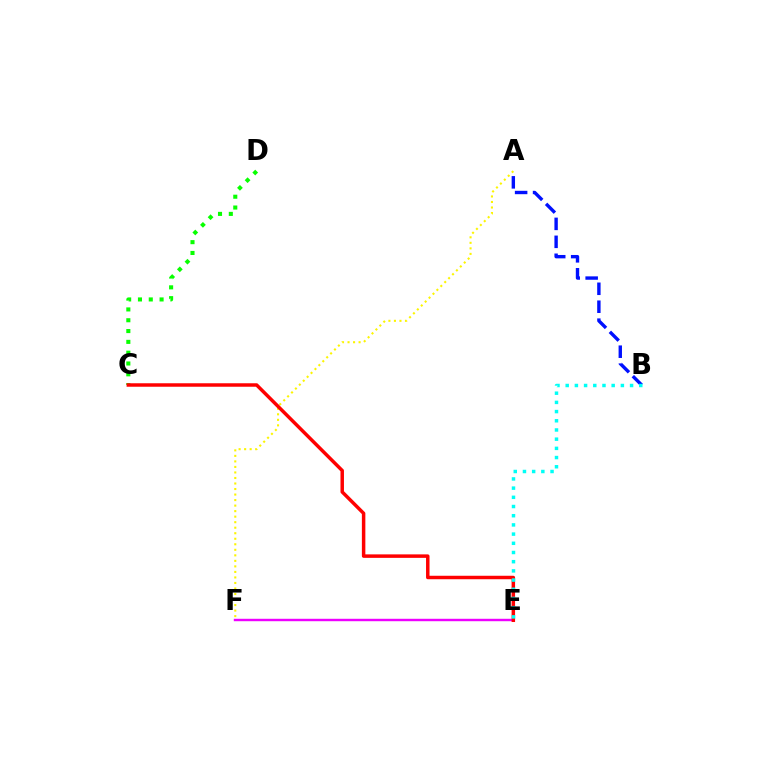{('C', 'D'): [{'color': '#08ff00', 'line_style': 'dotted', 'thickness': 2.94}], ('A', 'F'): [{'color': '#fcf500', 'line_style': 'dotted', 'thickness': 1.5}], ('E', 'F'): [{'color': '#ee00ff', 'line_style': 'solid', 'thickness': 1.75}], ('A', 'B'): [{'color': '#0010ff', 'line_style': 'dashed', 'thickness': 2.44}], ('C', 'E'): [{'color': '#ff0000', 'line_style': 'solid', 'thickness': 2.5}], ('B', 'E'): [{'color': '#00fff6', 'line_style': 'dotted', 'thickness': 2.5}]}